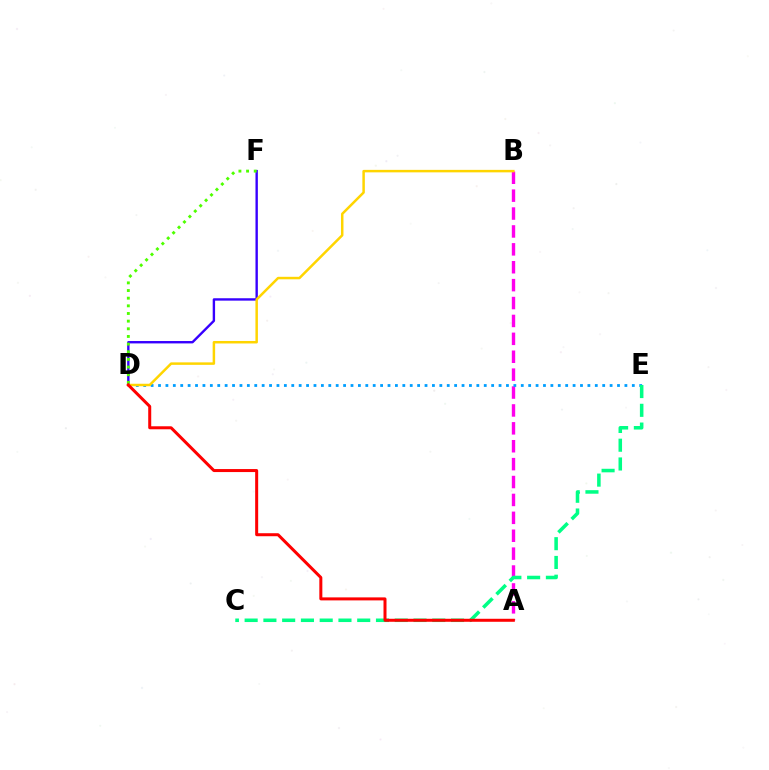{('A', 'B'): [{'color': '#ff00ed', 'line_style': 'dashed', 'thickness': 2.43}], ('D', 'E'): [{'color': '#009eff', 'line_style': 'dotted', 'thickness': 2.01}], ('C', 'E'): [{'color': '#00ff86', 'line_style': 'dashed', 'thickness': 2.55}], ('D', 'F'): [{'color': '#3700ff', 'line_style': 'solid', 'thickness': 1.72}, {'color': '#4fff00', 'line_style': 'dotted', 'thickness': 2.08}], ('B', 'D'): [{'color': '#ffd500', 'line_style': 'solid', 'thickness': 1.79}], ('A', 'D'): [{'color': '#ff0000', 'line_style': 'solid', 'thickness': 2.17}]}